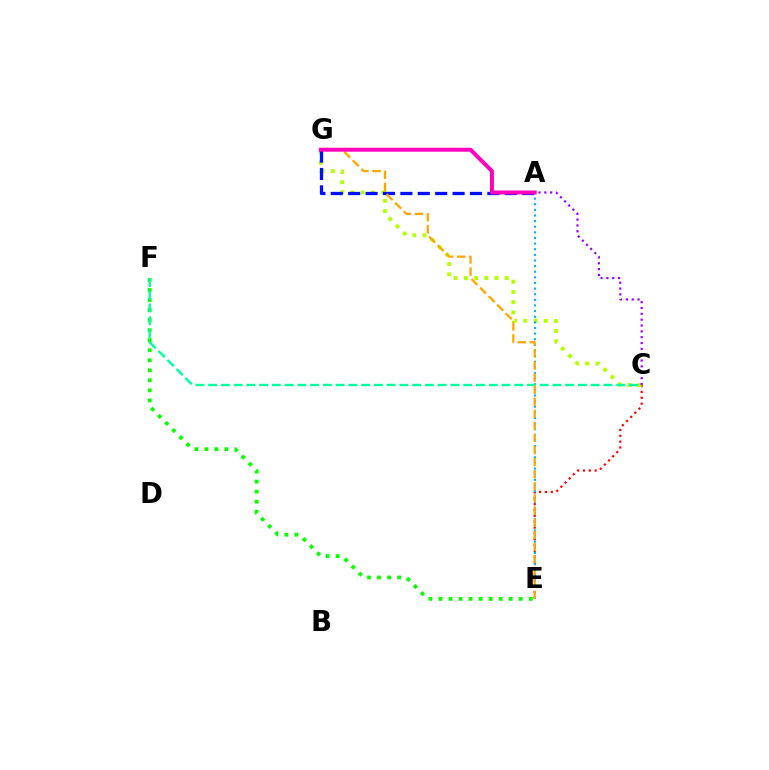{('C', 'E'): [{'color': '#ff0000', 'line_style': 'dotted', 'thickness': 1.59}], ('C', 'G'): [{'color': '#b3ff00', 'line_style': 'dotted', 'thickness': 2.78}], ('E', 'F'): [{'color': '#08ff00', 'line_style': 'dotted', 'thickness': 2.73}], ('A', 'G'): [{'color': '#0010ff', 'line_style': 'dashed', 'thickness': 2.36}, {'color': '#ff00bd', 'line_style': 'solid', 'thickness': 2.85}], ('A', 'E'): [{'color': '#00b5ff', 'line_style': 'dotted', 'thickness': 1.53}], ('C', 'F'): [{'color': '#00ff9d', 'line_style': 'dashed', 'thickness': 1.73}], ('E', 'G'): [{'color': '#ffa500', 'line_style': 'dashed', 'thickness': 1.64}], ('A', 'C'): [{'color': '#9b00ff', 'line_style': 'dotted', 'thickness': 1.59}]}